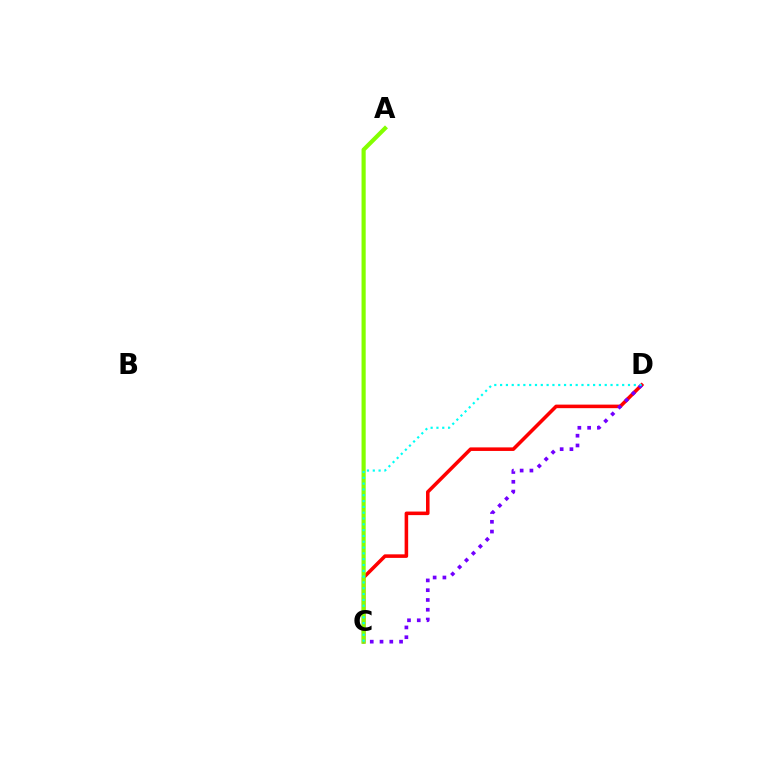{('C', 'D'): [{'color': '#ff0000', 'line_style': 'solid', 'thickness': 2.56}, {'color': '#7200ff', 'line_style': 'dotted', 'thickness': 2.66}, {'color': '#00fff6', 'line_style': 'dotted', 'thickness': 1.58}], ('A', 'C'): [{'color': '#84ff00', 'line_style': 'solid', 'thickness': 2.99}]}